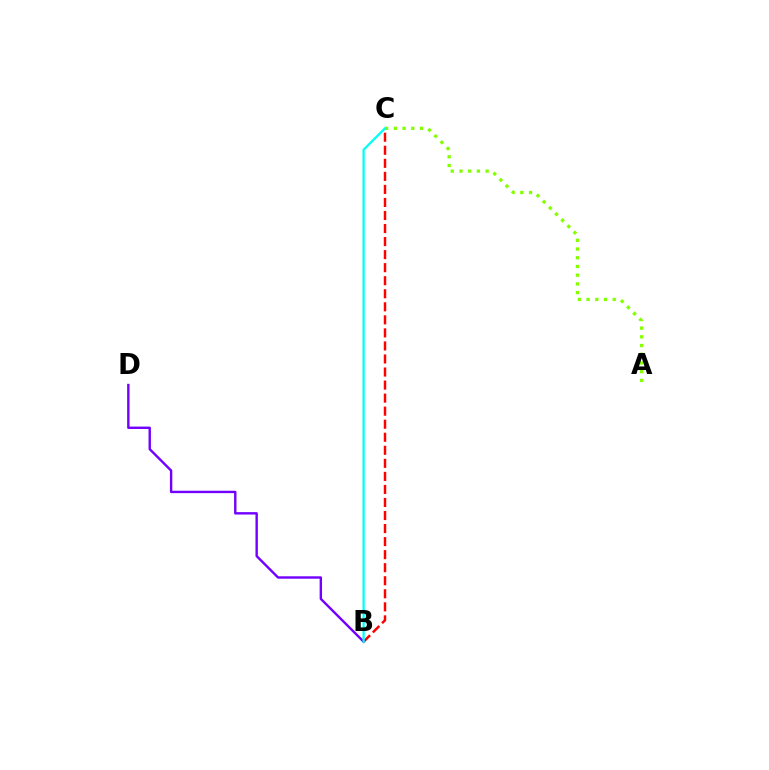{('B', 'C'): [{'color': '#ff0000', 'line_style': 'dashed', 'thickness': 1.77}, {'color': '#00fff6', 'line_style': 'solid', 'thickness': 1.64}], ('A', 'C'): [{'color': '#84ff00', 'line_style': 'dotted', 'thickness': 2.37}], ('B', 'D'): [{'color': '#7200ff', 'line_style': 'solid', 'thickness': 1.73}]}